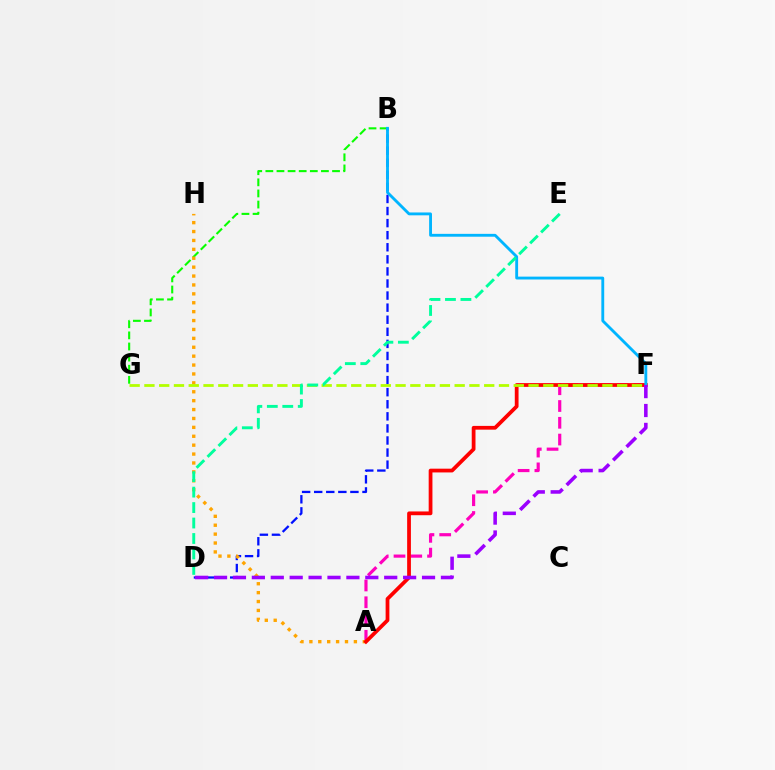{('B', 'G'): [{'color': '#08ff00', 'line_style': 'dashed', 'thickness': 1.51}], ('B', 'D'): [{'color': '#0010ff', 'line_style': 'dashed', 'thickness': 1.64}], ('A', 'F'): [{'color': '#ff00bd', 'line_style': 'dashed', 'thickness': 2.28}, {'color': '#ff0000', 'line_style': 'solid', 'thickness': 2.71}], ('A', 'H'): [{'color': '#ffa500', 'line_style': 'dotted', 'thickness': 2.42}], ('F', 'G'): [{'color': '#b3ff00', 'line_style': 'dashed', 'thickness': 2.01}], ('B', 'F'): [{'color': '#00b5ff', 'line_style': 'solid', 'thickness': 2.06}], ('D', 'E'): [{'color': '#00ff9d', 'line_style': 'dashed', 'thickness': 2.1}], ('D', 'F'): [{'color': '#9b00ff', 'line_style': 'dashed', 'thickness': 2.57}]}